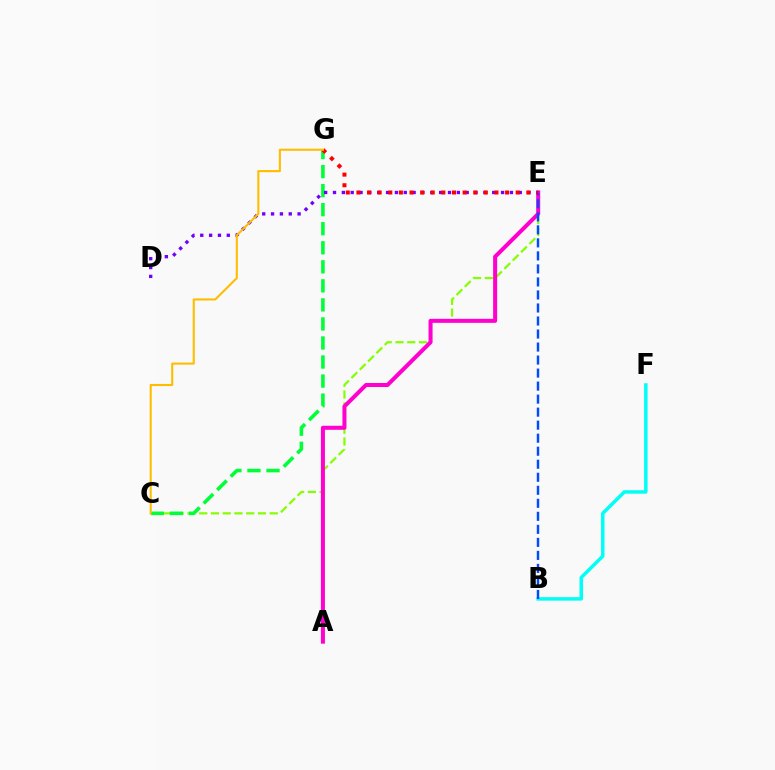{('B', 'F'): [{'color': '#00fff6', 'line_style': 'solid', 'thickness': 2.51}], ('C', 'E'): [{'color': '#84ff00', 'line_style': 'dashed', 'thickness': 1.6}], ('A', 'E'): [{'color': '#ff00cf', 'line_style': 'solid', 'thickness': 2.89}], ('B', 'E'): [{'color': '#004bff', 'line_style': 'dashed', 'thickness': 1.77}], ('C', 'G'): [{'color': '#00ff39', 'line_style': 'dashed', 'thickness': 2.59}, {'color': '#ffbd00', 'line_style': 'solid', 'thickness': 1.51}], ('D', 'E'): [{'color': '#7200ff', 'line_style': 'dotted', 'thickness': 2.4}], ('E', 'G'): [{'color': '#ff0000', 'line_style': 'dotted', 'thickness': 2.88}]}